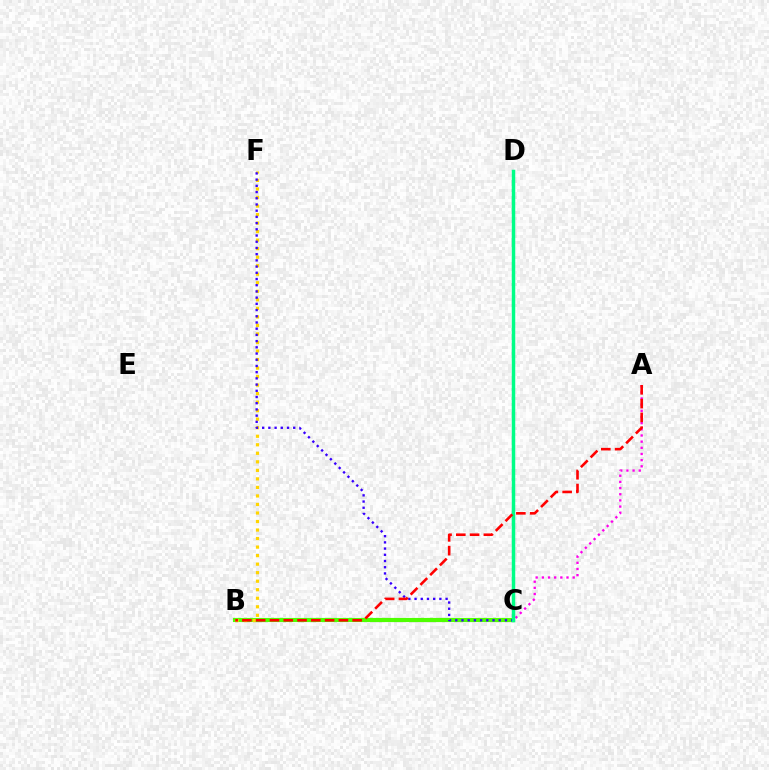{('B', 'C'): [{'color': '#4fff00', 'line_style': 'solid', 'thickness': 2.98}], ('A', 'C'): [{'color': '#ff00ed', 'line_style': 'dotted', 'thickness': 1.68}], ('B', 'F'): [{'color': '#ffd500', 'line_style': 'dotted', 'thickness': 2.32}], ('C', 'D'): [{'color': '#009eff', 'line_style': 'solid', 'thickness': 2.21}, {'color': '#00ff86', 'line_style': 'solid', 'thickness': 2.48}], ('C', 'F'): [{'color': '#3700ff', 'line_style': 'dotted', 'thickness': 1.69}], ('A', 'B'): [{'color': '#ff0000', 'line_style': 'dashed', 'thickness': 1.87}]}